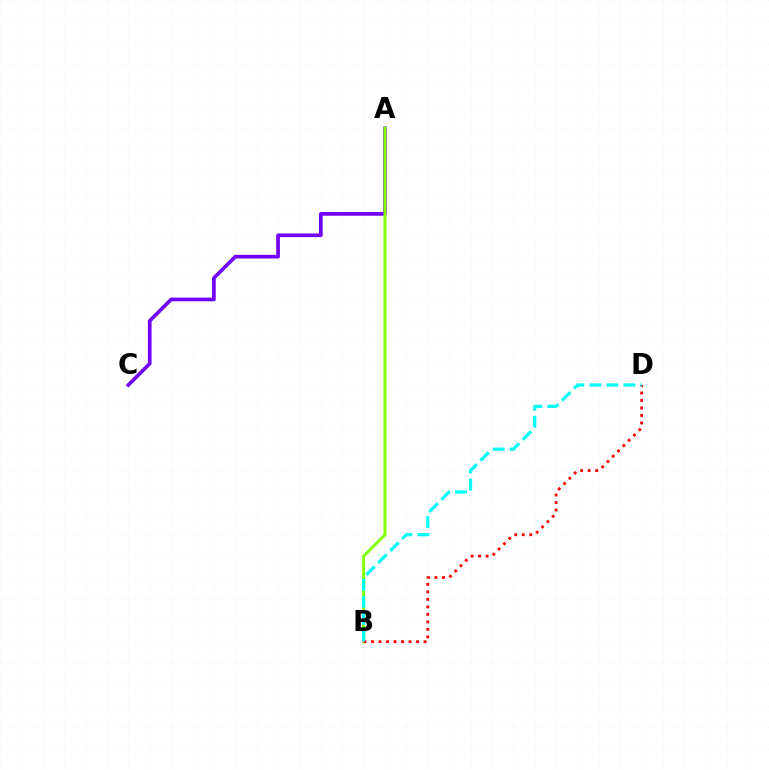{('A', 'C'): [{'color': '#7200ff', 'line_style': 'solid', 'thickness': 2.65}], ('A', 'B'): [{'color': '#84ff00', 'line_style': 'solid', 'thickness': 2.18}], ('B', 'D'): [{'color': '#ff0000', 'line_style': 'dotted', 'thickness': 2.04}, {'color': '#00fff6', 'line_style': 'dashed', 'thickness': 2.31}]}